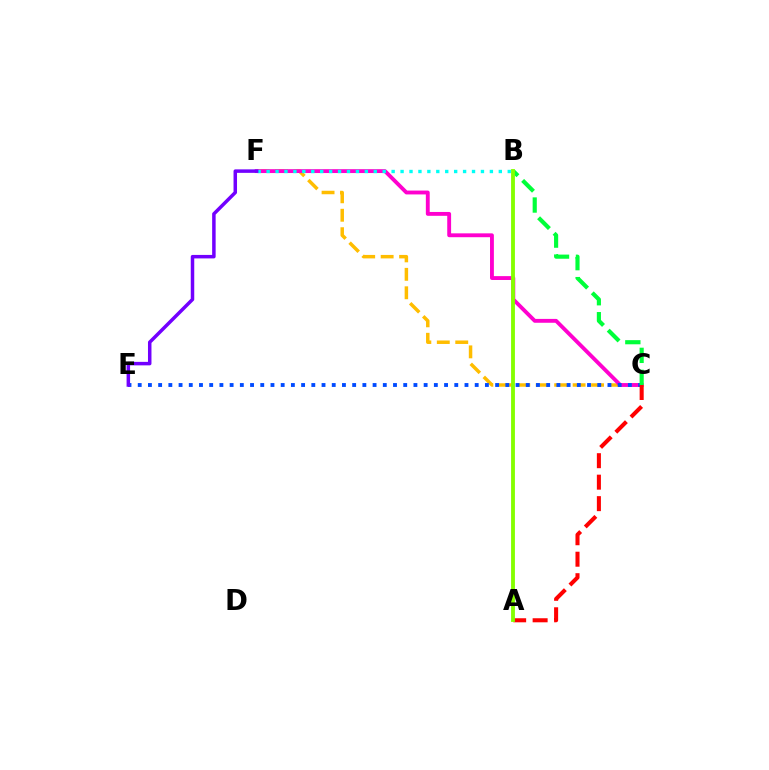{('C', 'F'): [{'color': '#ffbd00', 'line_style': 'dashed', 'thickness': 2.51}, {'color': '#ff00cf', 'line_style': 'solid', 'thickness': 2.78}], ('C', 'E'): [{'color': '#004bff', 'line_style': 'dotted', 'thickness': 2.77}], ('A', 'C'): [{'color': '#ff0000', 'line_style': 'dashed', 'thickness': 2.92}], ('B', 'C'): [{'color': '#00ff39', 'line_style': 'dashed', 'thickness': 2.98}], ('B', 'F'): [{'color': '#00fff6', 'line_style': 'dotted', 'thickness': 2.43}], ('A', 'B'): [{'color': '#84ff00', 'line_style': 'solid', 'thickness': 2.77}], ('E', 'F'): [{'color': '#7200ff', 'line_style': 'solid', 'thickness': 2.51}]}